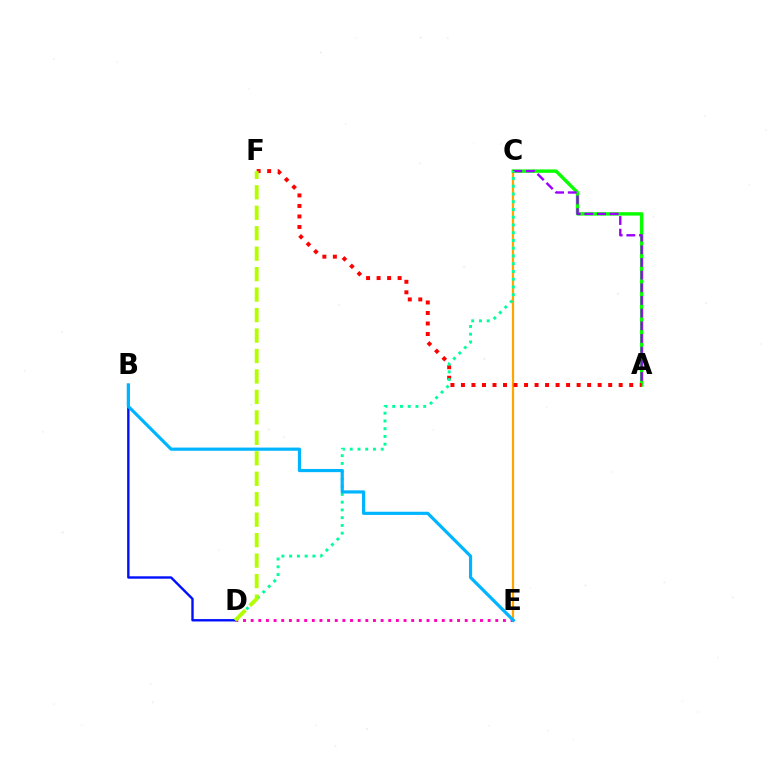{('D', 'E'): [{'color': '#ff00bd', 'line_style': 'dotted', 'thickness': 2.08}], ('C', 'E'): [{'color': '#ffa500', 'line_style': 'solid', 'thickness': 1.6}], ('A', 'C'): [{'color': '#08ff00', 'line_style': 'solid', 'thickness': 2.45}, {'color': '#9b00ff', 'line_style': 'dashed', 'thickness': 1.72}], ('A', 'F'): [{'color': '#ff0000', 'line_style': 'dotted', 'thickness': 2.86}], ('B', 'D'): [{'color': '#0010ff', 'line_style': 'solid', 'thickness': 1.73}], ('C', 'D'): [{'color': '#00ff9d', 'line_style': 'dotted', 'thickness': 2.11}], ('D', 'F'): [{'color': '#b3ff00', 'line_style': 'dashed', 'thickness': 2.78}], ('B', 'E'): [{'color': '#00b5ff', 'line_style': 'solid', 'thickness': 2.29}]}